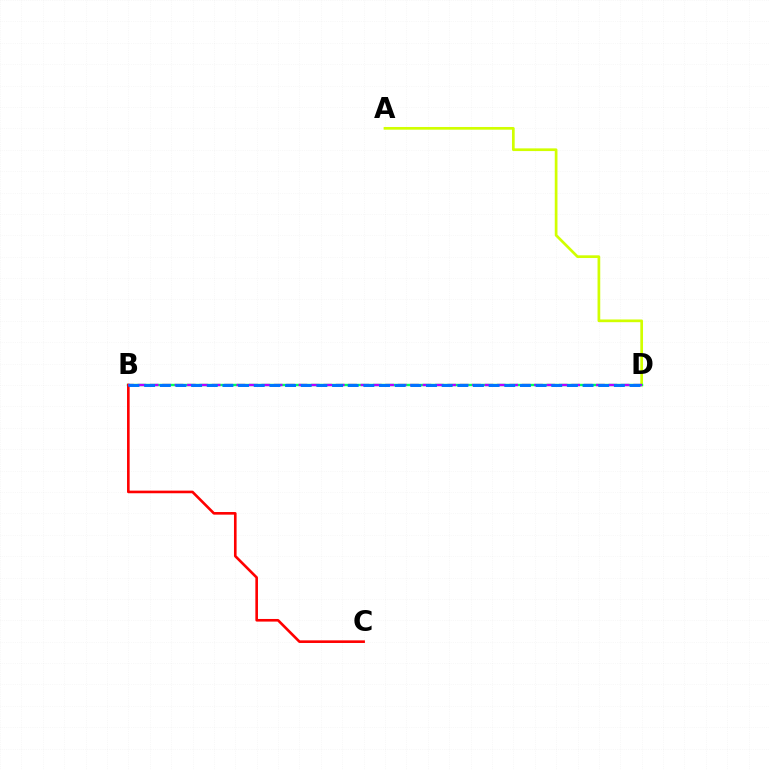{('A', 'D'): [{'color': '#d1ff00', 'line_style': 'solid', 'thickness': 1.95}], ('B', 'D'): [{'color': '#00ff5c', 'line_style': 'solid', 'thickness': 1.73}, {'color': '#b900ff', 'line_style': 'dashed', 'thickness': 1.68}, {'color': '#0074ff', 'line_style': 'dashed', 'thickness': 2.13}], ('B', 'C'): [{'color': '#ff0000', 'line_style': 'solid', 'thickness': 1.89}]}